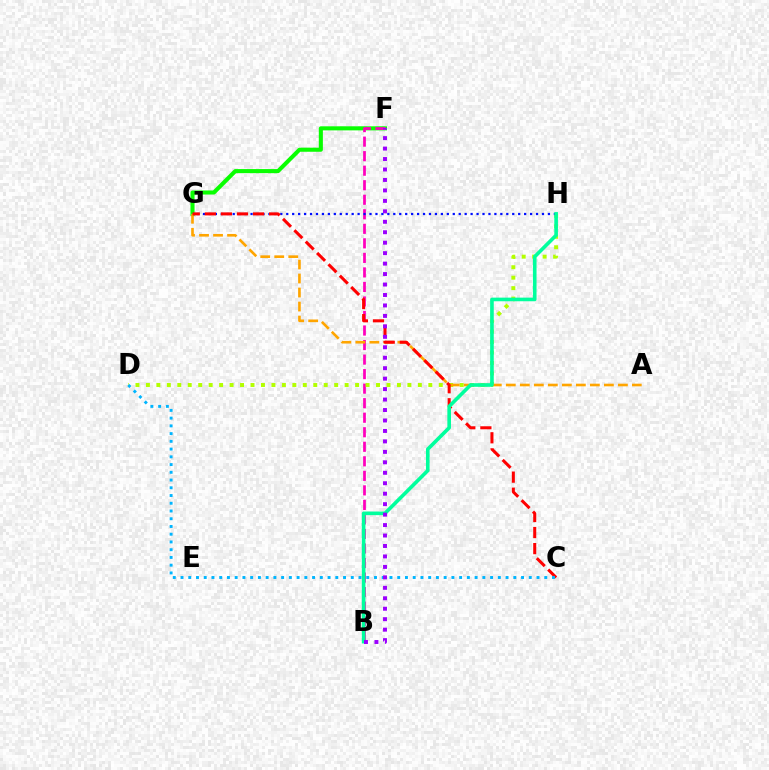{('F', 'G'): [{'color': '#08ff00', 'line_style': 'solid', 'thickness': 2.93}], ('B', 'F'): [{'color': '#ff00bd', 'line_style': 'dashed', 'thickness': 1.97}, {'color': '#9b00ff', 'line_style': 'dotted', 'thickness': 2.84}], ('D', 'H'): [{'color': '#b3ff00', 'line_style': 'dotted', 'thickness': 2.84}], ('A', 'G'): [{'color': '#ffa500', 'line_style': 'dashed', 'thickness': 1.9}], ('G', 'H'): [{'color': '#0010ff', 'line_style': 'dotted', 'thickness': 1.62}], ('C', 'G'): [{'color': '#ff0000', 'line_style': 'dashed', 'thickness': 2.18}], ('C', 'D'): [{'color': '#00b5ff', 'line_style': 'dotted', 'thickness': 2.1}], ('B', 'H'): [{'color': '#00ff9d', 'line_style': 'solid', 'thickness': 2.61}]}